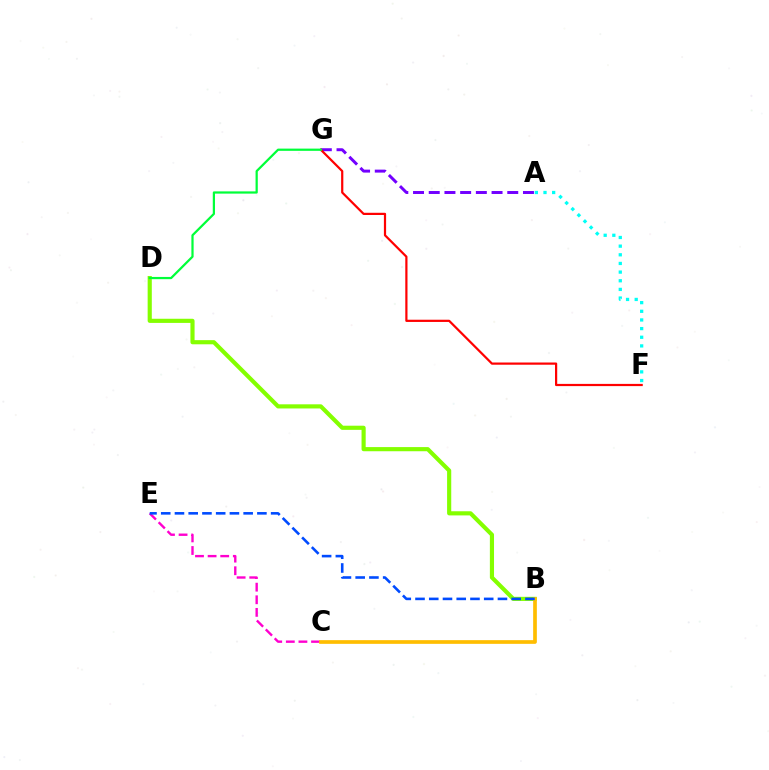{('A', 'G'): [{'color': '#7200ff', 'line_style': 'dashed', 'thickness': 2.13}], ('B', 'D'): [{'color': '#84ff00', 'line_style': 'solid', 'thickness': 2.99}], ('A', 'F'): [{'color': '#00fff6', 'line_style': 'dotted', 'thickness': 2.35}], ('C', 'E'): [{'color': '#ff00cf', 'line_style': 'dashed', 'thickness': 1.71}], ('B', 'C'): [{'color': '#ffbd00', 'line_style': 'solid', 'thickness': 2.66}], ('F', 'G'): [{'color': '#ff0000', 'line_style': 'solid', 'thickness': 1.59}], ('B', 'E'): [{'color': '#004bff', 'line_style': 'dashed', 'thickness': 1.87}], ('D', 'G'): [{'color': '#00ff39', 'line_style': 'solid', 'thickness': 1.61}]}